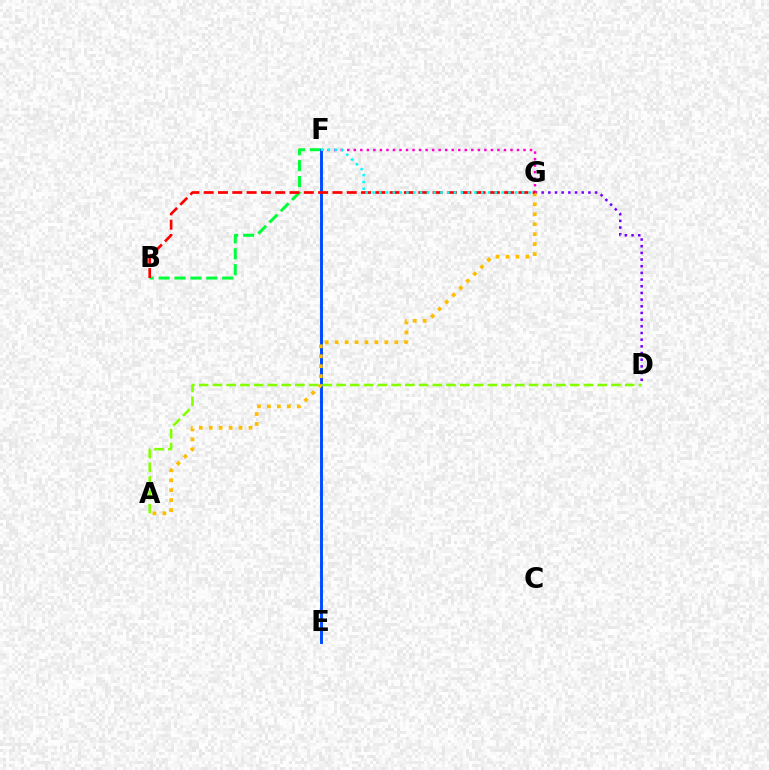{('B', 'F'): [{'color': '#00ff39', 'line_style': 'dashed', 'thickness': 2.16}], ('E', 'F'): [{'color': '#004bff', 'line_style': 'solid', 'thickness': 2.11}], ('D', 'G'): [{'color': '#7200ff', 'line_style': 'dotted', 'thickness': 1.81}], ('A', 'G'): [{'color': '#ffbd00', 'line_style': 'dotted', 'thickness': 2.7}], ('F', 'G'): [{'color': '#ff00cf', 'line_style': 'dotted', 'thickness': 1.77}, {'color': '#00fff6', 'line_style': 'dotted', 'thickness': 1.85}], ('B', 'G'): [{'color': '#ff0000', 'line_style': 'dashed', 'thickness': 1.94}], ('A', 'D'): [{'color': '#84ff00', 'line_style': 'dashed', 'thickness': 1.87}]}